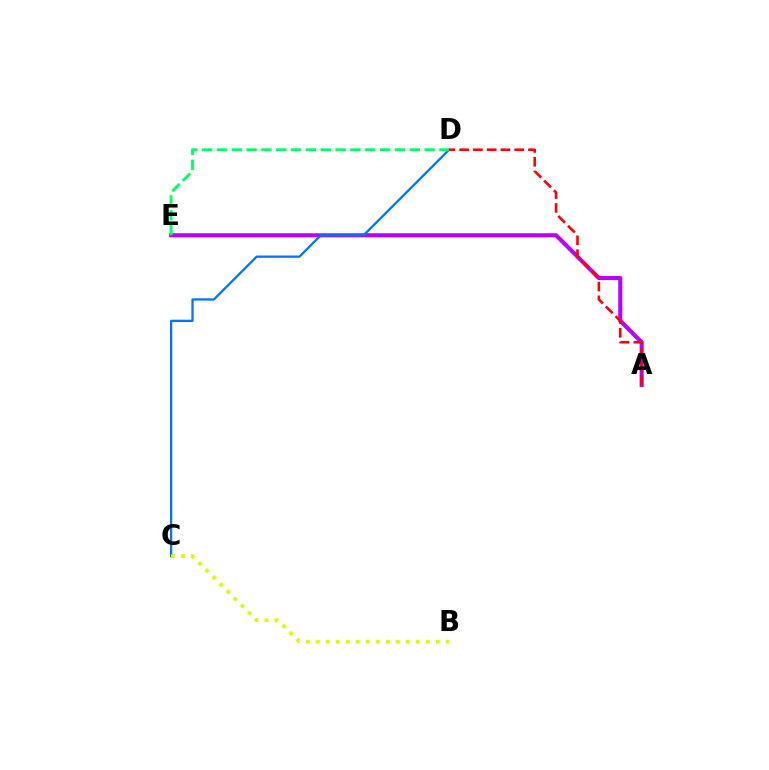{('A', 'E'): [{'color': '#b900ff', 'line_style': 'solid', 'thickness': 2.94}], ('C', 'D'): [{'color': '#0074ff', 'line_style': 'solid', 'thickness': 1.64}], ('B', 'C'): [{'color': '#d1ff00', 'line_style': 'dotted', 'thickness': 2.72}], ('D', 'E'): [{'color': '#00ff5c', 'line_style': 'dashed', 'thickness': 2.02}], ('A', 'D'): [{'color': '#ff0000', 'line_style': 'dashed', 'thickness': 1.87}]}